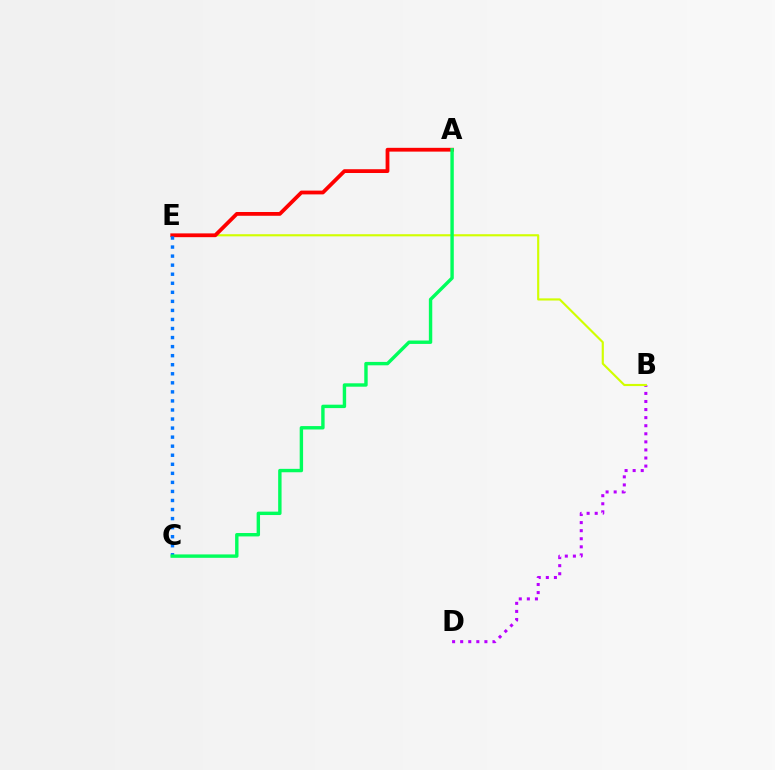{('B', 'D'): [{'color': '#b900ff', 'line_style': 'dotted', 'thickness': 2.19}], ('B', 'E'): [{'color': '#d1ff00', 'line_style': 'solid', 'thickness': 1.55}], ('A', 'E'): [{'color': '#ff0000', 'line_style': 'solid', 'thickness': 2.73}], ('C', 'E'): [{'color': '#0074ff', 'line_style': 'dotted', 'thickness': 2.46}], ('A', 'C'): [{'color': '#00ff5c', 'line_style': 'solid', 'thickness': 2.45}]}